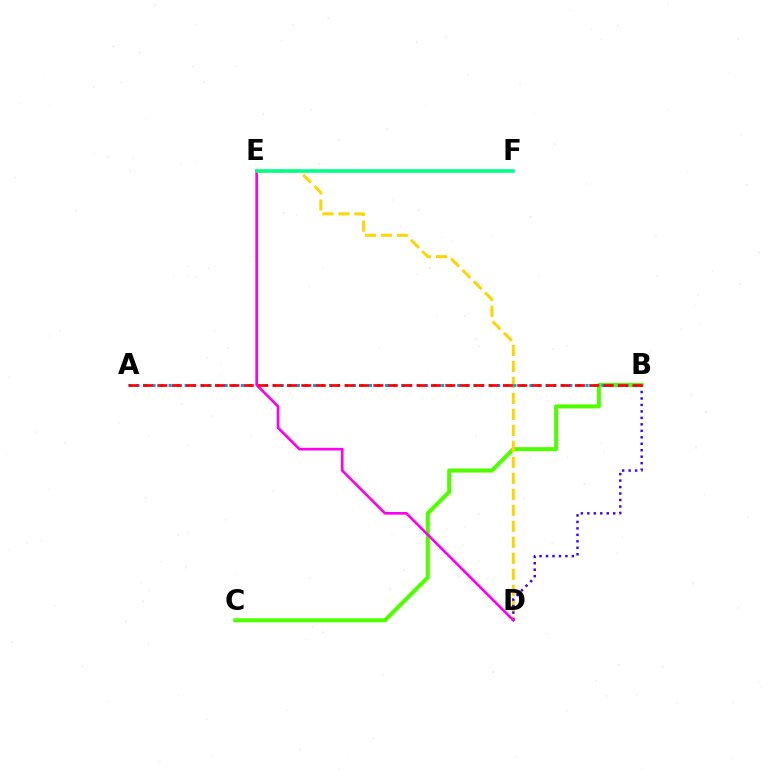{('B', 'C'): [{'color': '#4fff00', 'line_style': 'solid', 'thickness': 2.91}], ('D', 'E'): [{'color': '#ffd500', 'line_style': 'dashed', 'thickness': 2.17}, {'color': '#ff00ed', 'line_style': 'solid', 'thickness': 1.92}], ('B', 'D'): [{'color': '#3700ff', 'line_style': 'dotted', 'thickness': 1.76}], ('A', 'B'): [{'color': '#009eff', 'line_style': 'dotted', 'thickness': 2.18}, {'color': '#ff0000', 'line_style': 'dashed', 'thickness': 1.96}], ('E', 'F'): [{'color': '#00ff86', 'line_style': 'solid', 'thickness': 2.58}]}